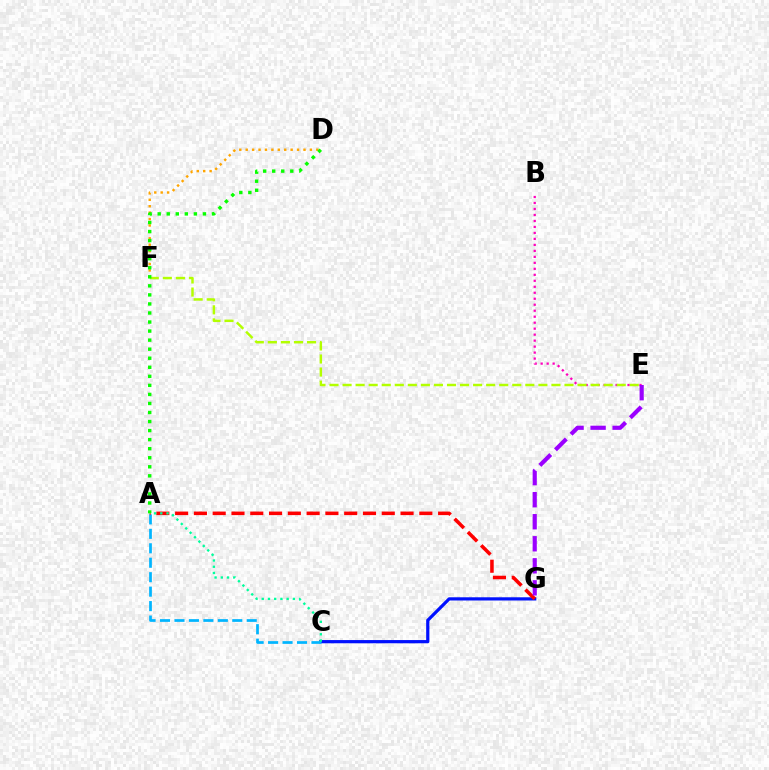{('B', 'E'): [{'color': '#ff00bd', 'line_style': 'dotted', 'thickness': 1.63}], ('C', 'G'): [{'color': '#0010ff', 'line_style': 'solid', 'thickness': 2.31}], ('D', 'F'): [{'color': '#ffa500', 'line_style': 'dotted', 'thickness': 1.74}], ('A', 'C'): [{'color': '#00b5ff', 'line_style': 'dashed', 'thickness': 1.96}, {'color': '#00ff9d', 'line_style': 'dotted', 'thickness': 1.69}], ('A', 'G'): [{'color': '#ff0000', 'line_style': 'dashed', 'thickness': 2.55}], ('E', 'G'): [{'color': '#9b00ff', 'line_style': 'dashed', 'thickness': 2.99}], ('E', 'F'): [{'color': '#b3ff00', 'line_style': 'dashed', 'thickness': 1.77}], ('A', 'D'): [{'color': '#08ff00', 'line_style': 'dotted', 'thickness': 2.46}]}